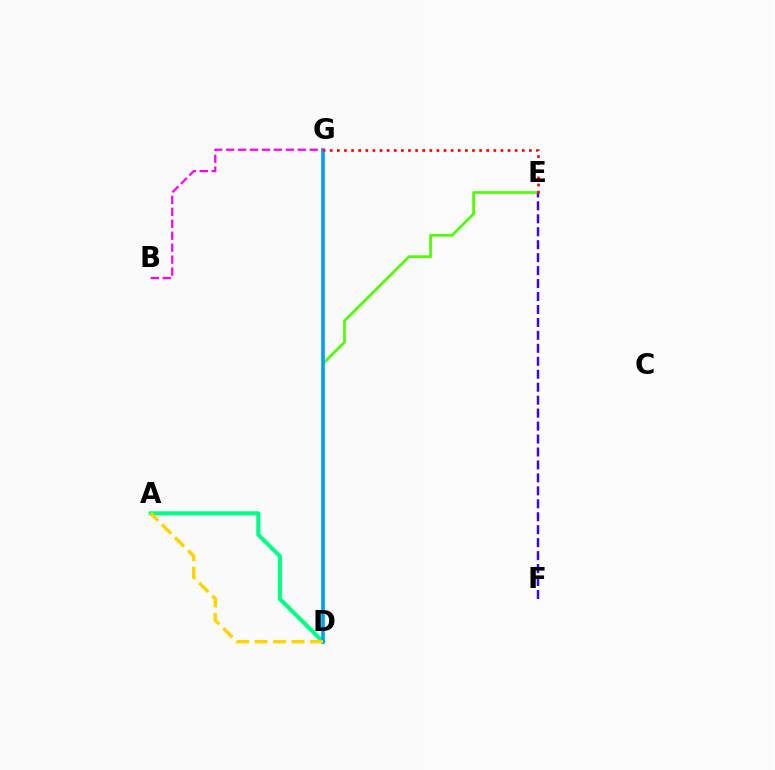{('A', 'D'): [{'color': '#00ff86', 'line_style': 'solid', 'thickness': 2.95}, {'color': '#ffd500', 'line_style': 'dashed', 'thickness': 2.51}], ('D', 'E'): [{'color': '#4fff00', 'line_style': 'solid', 'thickness': 1.96}], ('D', 'G'): [{'color': '#009eff', 'line_style': 'solid', 'thickness': 2.58}], ('E', 'F'): [{'color': '#3700ff', 'line_style': 'dashed', 'thickness': 1.76}], ('E', 'G'): [{'color': '#ff0000', 'line_style': 'dotted', 'thickness': 1.93}], ('B', 'G'): [{'color': '#ff00ed', 'line_style': 'dashed', 'thickness': 1.62}]}